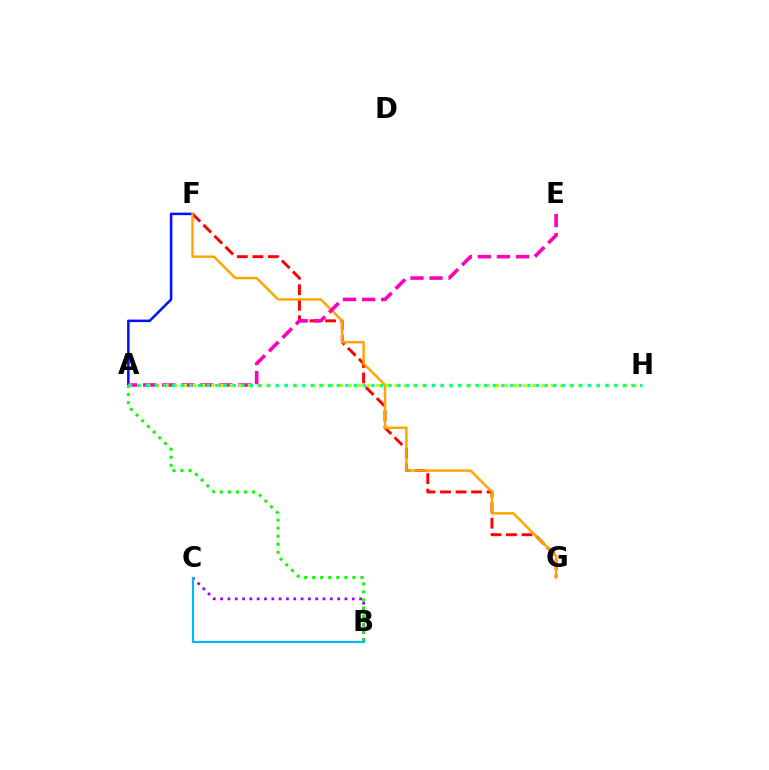{('F', 'G'): [{'color': '#ff0000', 'line_style': 'dashed', 'thickness': 2.11}, {'color': '#ffa500', 'line_style': 'solid', 'thickness': 1.77}], ('B', 'C'): [{'color': '#9b00ff', 'line_style': 'dotted', 'thickness': 1.99}, {'color': '#00b5ff', 'line_style': 'solid', 'thickness': 1.56}], ('A', 'F'): [{'color': '#0010ff', 'line_style': 'solid', 'thickness': 1.81}], ('A', 'B'): [{'color': '#08ff00', 'line_style': 'dotted', 'thickness': 2.19}], ('A', 'E'): [{'color': '#ff00bd', 'line_style': 'dashed', 'thickness': 2.59}], ('A', 'H'): [{'color': '#b3ff00', 'line_style': 'dotted', 'thickness': 2.49}, {'color': '#00ff9d', 'line_style': 'dotted', 'thickness': 2.36}]}